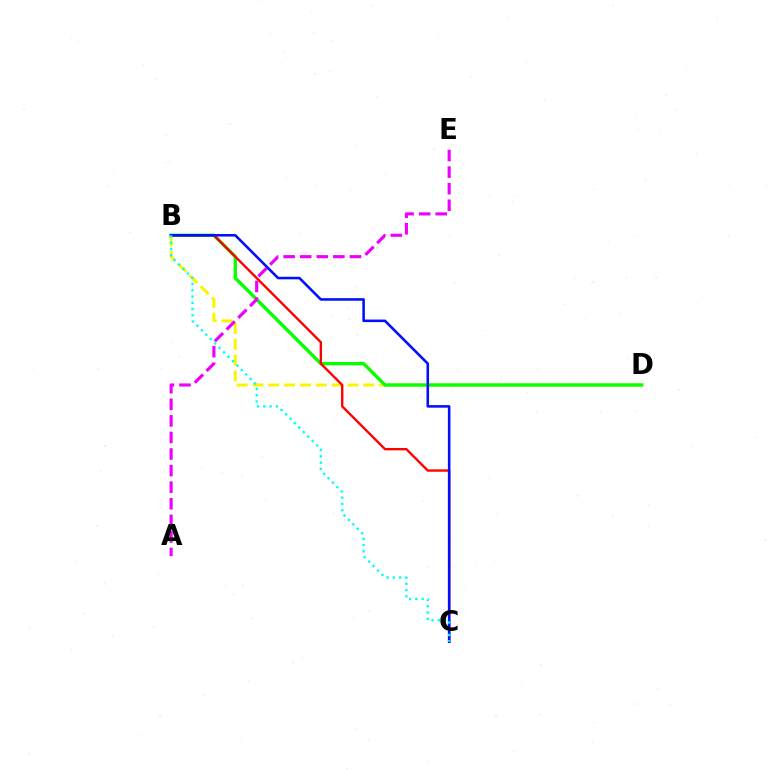{('B', 'D'): [{'color': '#fcf500', 'line_style': 'dashed', 'thickness': 2.15}, {'color': '#08ff00', 'line_style': 'solid', 'thickness': 2.42}], ('A', 'E'): [{'color': '#ee00ff', 'line_style': 'dashed', 'thickness': 2.25}], ('B', 'C'): [{'color': '#ff0000', 'line_style': 'solid', 'thickness': 1.7}, {'color': '#0010ff', 'line_style': 'solid', 'thickness': 1.85}, {'color': '#00fff6', 'line_style': 'dotted', 'thickness': 1.7}]}